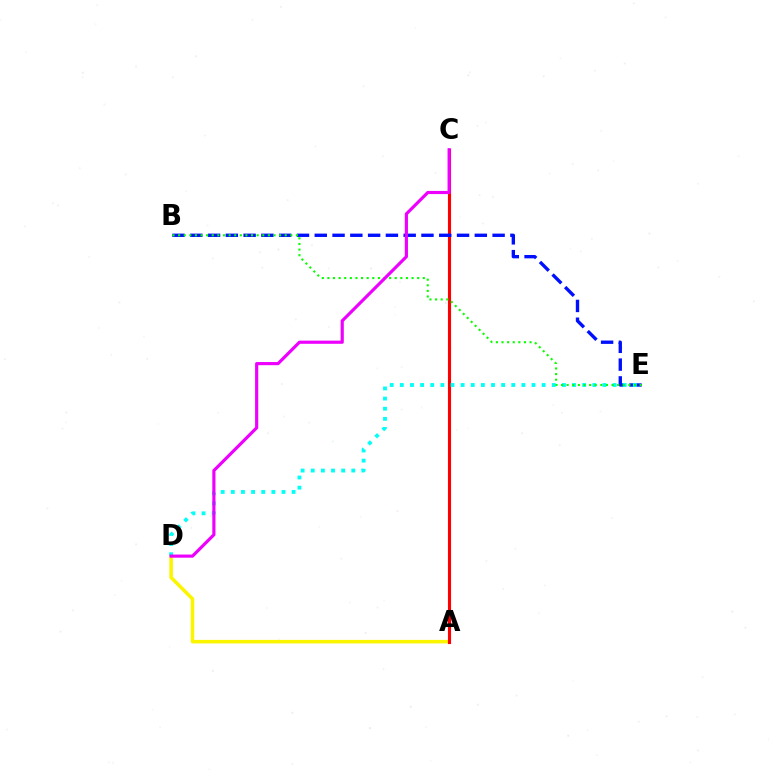{('A', 'D'): [{'color': '#fcf500', 'line_style': 'solid', 'thickness': 2.54}], ('A', 'C'): [{'color': '#ff0000', 'line_style': 'solid', 'thickness': 2.24}], ('B', 'E'): [{'color': '#0010ff', 'line_style': 'dashed', 'thickness': 2.42}, {'color': '#08ff00', 'line_style': 'dotted', 'thickness': 1.52}], ('D', 'E'): [{'color': '#00fff6', 'line_style': 'dotted', 'thickness': 2.75}], ('C', 'D'): [{'color': '#ee00ff', 'line_style': 'solid', 'thickness': 2.27}]}